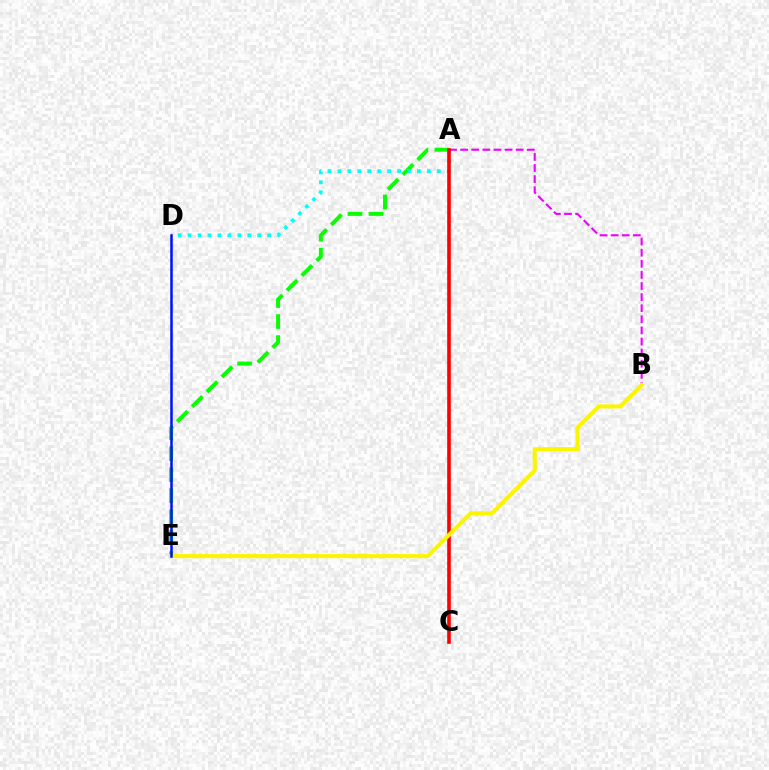{('A', 'E'): [{'color': '#08ff00', 'line_style': 'dashed', 'thickness': 2.85}], ('A', 'D'): [{'color': '#00fff6', 'line_style': 'dotted', 'thickness': 2.7}], ('A', 'B'): [{'color': '#ee00ff', 'line_style': 'dashed', 'thickness': 1.51}], ('A', 'C'): [{'color': '#ff0000', 'line_style': 'solid', 'thickness': 2.6}], ('B', 'E'): [{'color': '#fcf500', 'line_style': 'solid', 'thickness': 2.93}], ('D', 'E'): [{'color': '#0010ff', 'line_style': 'solid', 'thickness': 1.81}]}